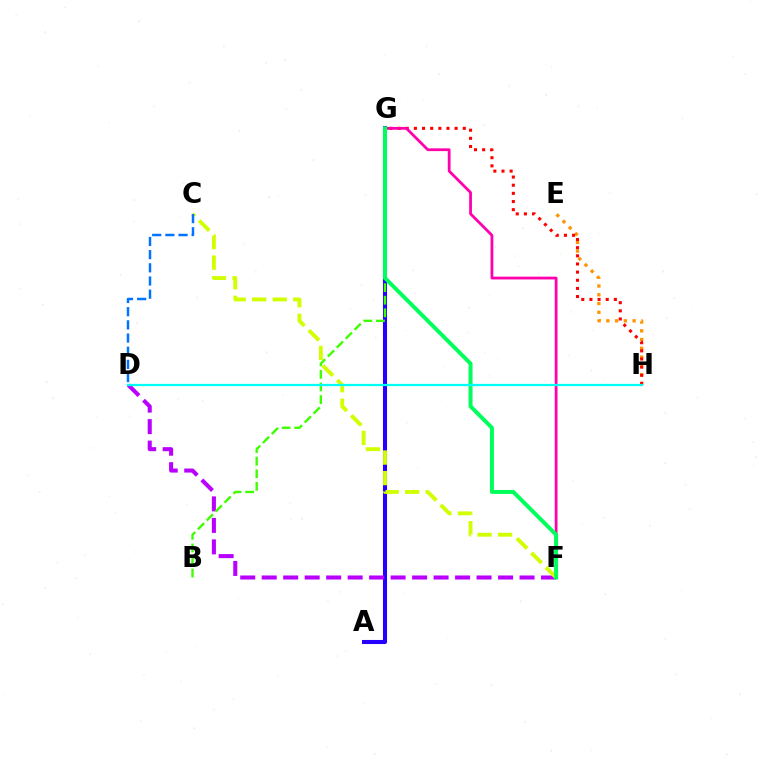{('A', 'G'): [{'color': '#2500ff', 'line_style': 'solid', 'thickness': 2.93}], ('D', 'F'): [{'color': '#b900ff', 'line_style': 'dashed', 'thickness': 2.92}], ('B', 'G'): [{'color': '#3dff00', 'line_style': 'dashed', 'thickness': 1.71}], ('E', 'H'): [{'color': '#ff9400', 'line_style': 'dotted', 'thickness': 2.38}], ('G', 'H'): [{'color': '#ff0000', 'line_style': 'dotted', 'thickness': 2.21}], ('F', 'G'): [{'color': '#ff00ac', 'line_style': 'solid', 'thickness': 2.0}, {'color': '#00ff5c', 'line_style': 'solid', 'thickness': 2.86}], ('C', 'F'): [{'color': '#d1ff00', 'line_style': 'dashed', 'thickness': 2.79}], ('C', 'D'): [{'color': '#0074ff', 'line_style': 'dashed', 'thickness': 1.79}], ('D', 'H'): [{'color': '#00fff6', 'line_style': 'solid', 'thickness': 1.63}]}